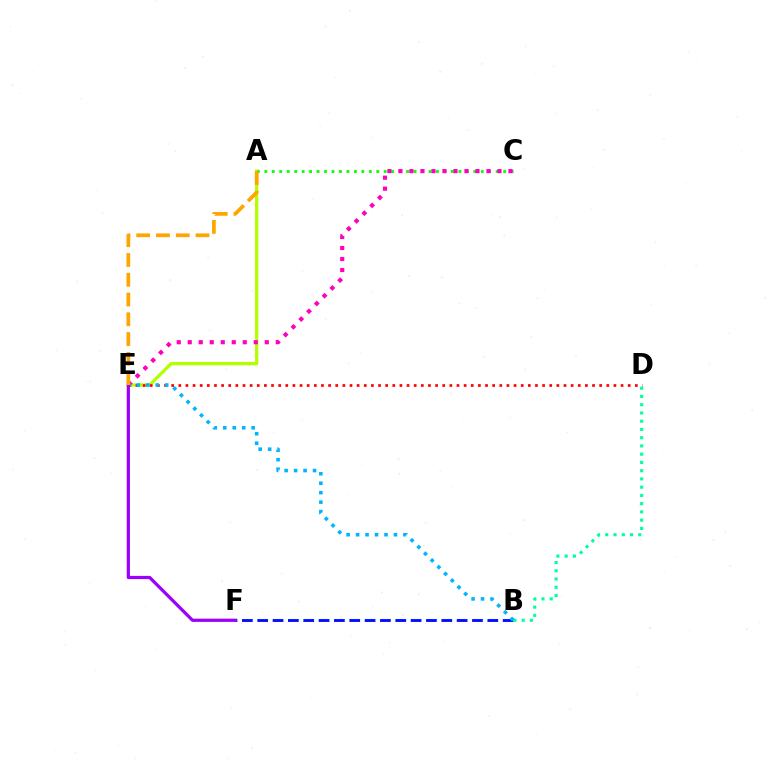{('A', 'E'): [{'color': '#b3ff00', 'line_style': 'solid', 'thickness': 2.36}, {'color': '#ffa500', 'line_style': 'dashed', 'thickness': 2.69}], ('B', 'F'): [{'color': '#0010ff', 'line_style': 'dashed', 'thickness': 2.08}], ('B', 'D'): [{'color': '#00ff9d', 'line_style': 'dotted', 'thickness': 2.24}], ('D', 'E'): [{'color': '#ff0000', 'line_style': 'dotted', 'thickness': 1.94}], ('A', 'C'): [{'color': '#08ff00', 'line_style': 'dotted', 'thickness': 2.03}], ('C', 'E'): [{'color': '#ff00bd', 'line_style': 'dotted', 'thickness': 2.99}], ('B', 'E'): [{'color': '#00b5ff', 'line_style': 'dotted', 'thickness': 2.57}], ('E', 'F'): [{'color': '#9b00ff', 'line_style': 'solid', 'thickness': 2.33}]}